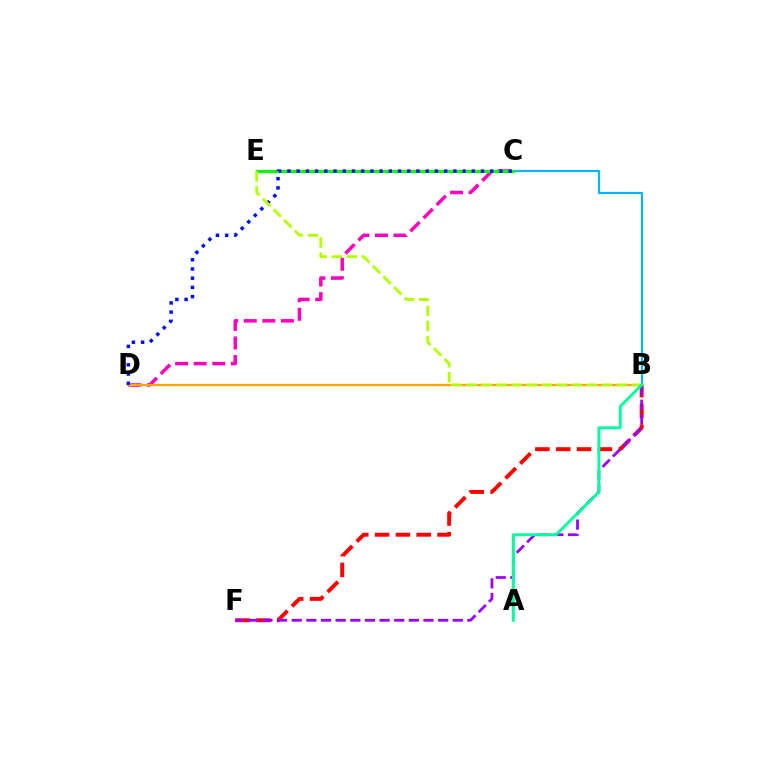{('C', 'D'): [{'color': '#ff00bd', 'line_style': 'dashed', 'thickness': 2.52}, {'color': '#0010ff', 'line_style': 'dotted', 'thickness': 2.5}], ('B', 'D'): [{'color': '#ffa500', 'line_style': 'solid', 'thickness': 1.61}], ('B', 'C'): [{'color': '#00b5ff', 'line_style': 'solid', 'thickness': 1.54}], ('C', 'E'): [{'color': '#08ff00', 'line_style': 'solid', 'thickness': 2.31}], ('B', 'F'): [{'color': '#ff0000', 'line_style': 'dashed', 'thickness': 2.83}, {'color': '#9b00ff', 'line_style': 'dashed', 'thickness': 1.99}], ('B', 'E'): [{'color': '#b3ff00', 'line_style': 'dashed', 'thickness': 2.04}], ('A', 'B'): [{'color': '#00ff9d', 'line_style': 'solid', 'thickness': 2.11}]}